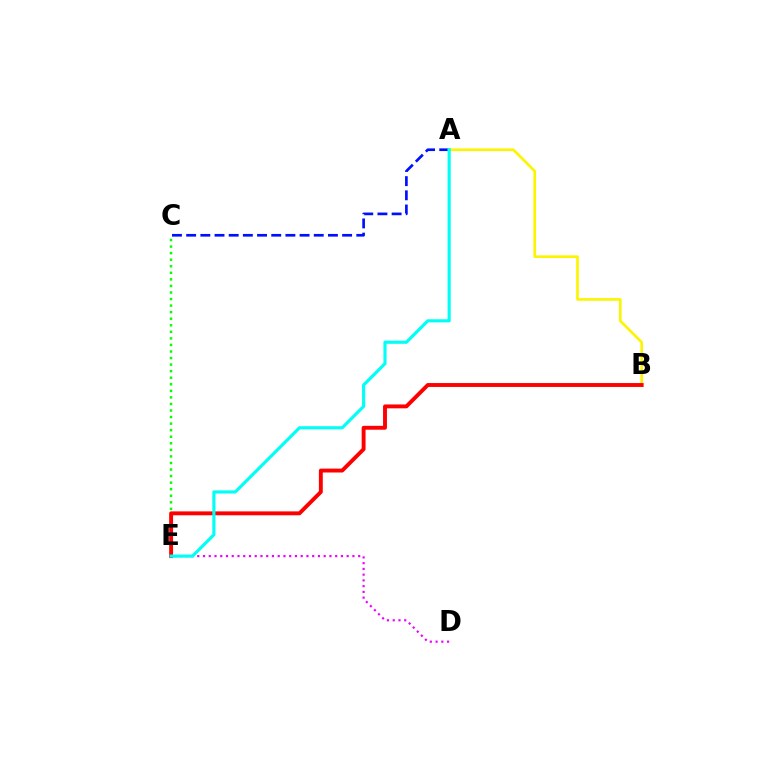{('D', 'E'): [{'color': '#ee00ff', 'line_style': 'dotted', 'thickness': 1.56}], ('C', 'E'): [{'color': '#08ff00', 'line_style': 'dotted', 'thickness': 1.78}], ('A', 'C'): [{'color': '#0010ff', 'line_style': 'dashed', 'thickness': 1.93}], ('A', 'B'): [{'color': '#fcf500', 'line_style': 'solid', 'thickness': 1.91}], ('B', 'E'): [{'color': '#ff0000', 'line_style': 'solid', 'thickness': 2.81}], ('A', 'E'): [{'color': '#00fff6', 'line_style': 'solid', 'thickness': 2.26}]}